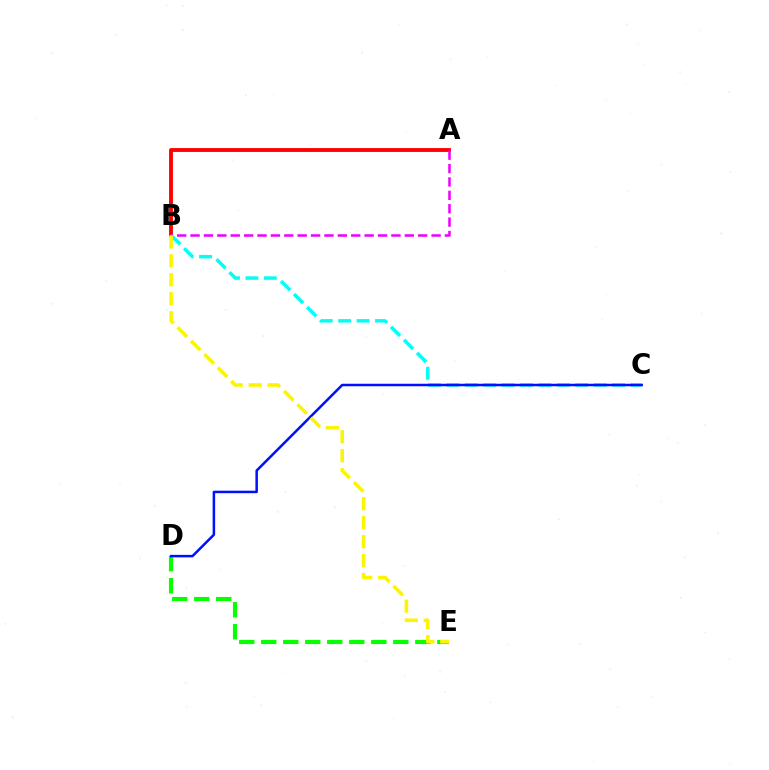{('A', 'B'): [{'color': '#ff0000', 'line_style': 'solid', 'thickness': 2.77}, {'color': '#ee00ff', 'line_style': 'dashed', 'thickness': 1.82}], ('D', 'E'): [{'color': '#08ff00', 'line_style': 'dashed', 'thickness': 2.99}], ('B', 'C'): [{'color': '#00fff6', 'line_style': 'dashed', 'thickness': 2.5}], ('C', 'D'): [{'color': '#0010ff', 'line_style': 'solid', 'thickness': 1.81}], ('B', 'E'): [{'color': '#fcf500', 'line_style': 'dashed', 'thickness': 2.58}]}